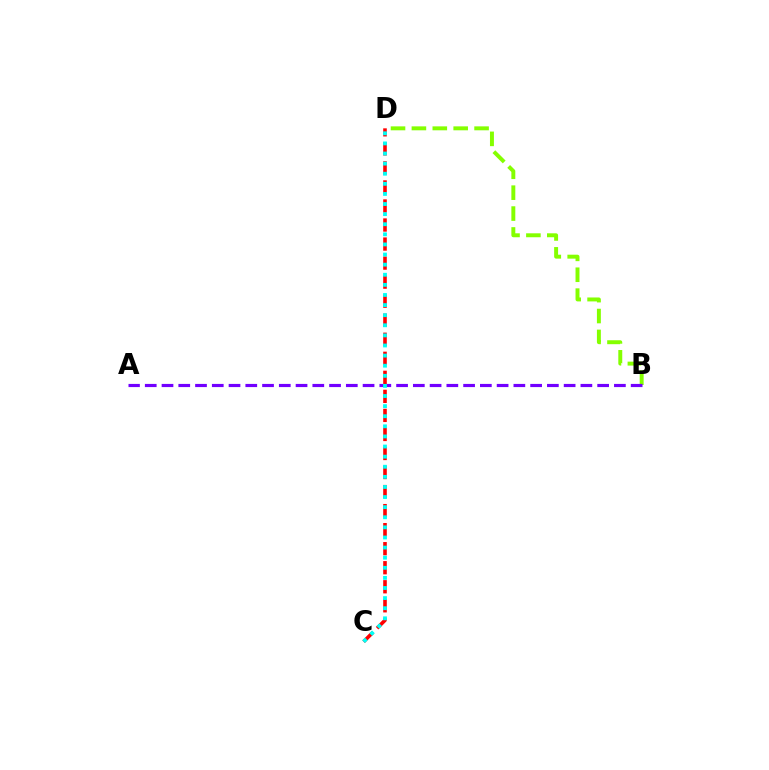{('B', 'D'): [{'color': '#84ff00', 'line_style': 'dashed', 'thickness': 2.84}], ('C', 'D'): [{'color': '#ff0000', 'line_style': 'dashed', 'thickness': 2.59}, {'color': '#00fff6', 'line_style': 'dotted', 'thickness': 2.75}], ('A', 'B'): [{'color': '#7200ff', 'line_style': 'dashed', 'thickness': 2.28}]}